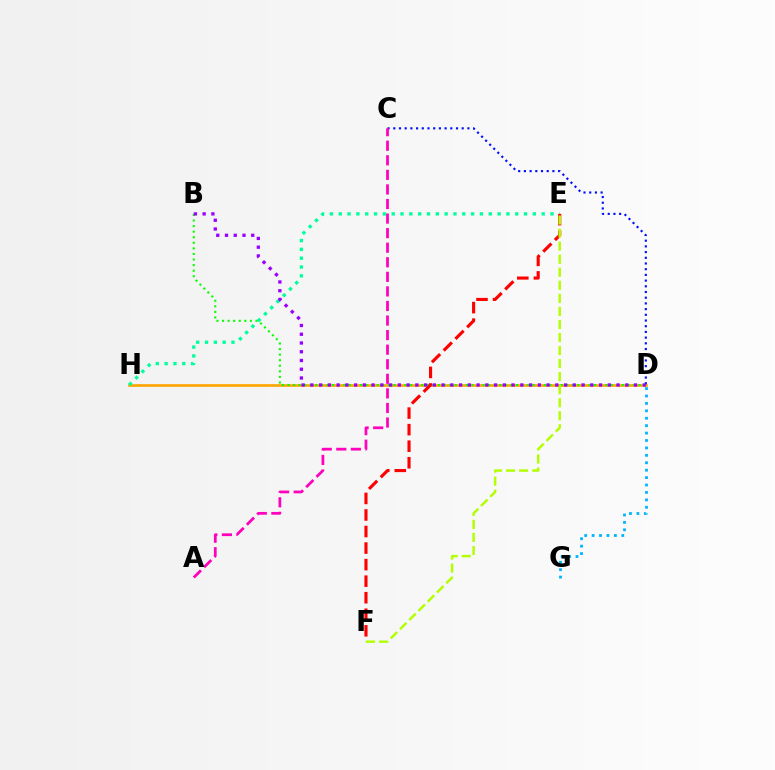{('D', 'H'): [{'color': '#ffa500', 'line_style': 'solid', 'thickness': 1.91}], ('B', 'D'): [{'color': '#08ff00', 'line_style': 'dotted', 'thickness': 1.51}, {'color': '#9b00ff', 'line_style': 'dotted', 'thickness': 2.38}], ('C', 'D'): [{'color': '#0010ff', 'line_style': 'dotted', 'thickness': 1.55}], ('A', 'C'): [{'color': '#ff00bd', 'line_style': 'dashed', 'thickness': 1.98}], ('D', 'G'): [{'color': '#00b5ff', 'line_style': 'dotted', 'thickness': 2.02}], ('E', 'H'): [{'color': '#00ff9d', 'line_style': 'dotted', 'thickness': 2.4}], ('E', 'F'): [{'color': '#ff0000', 'line_style': 'dashed', 'thickness': 2.25}, {'color': '#b3ff00', 'line_style': 'dashed', 'thickness': 1.77}]}